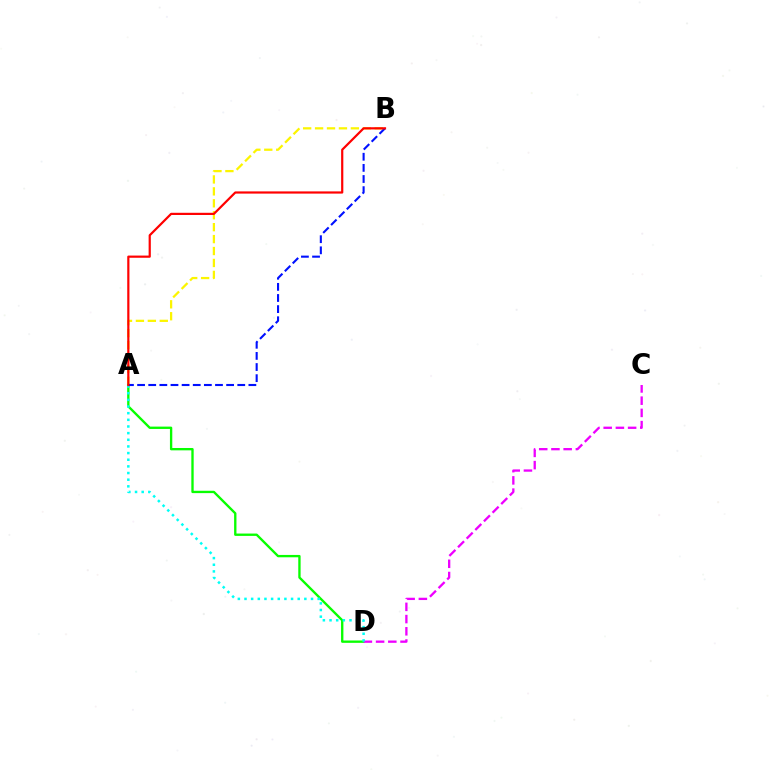{('A', 'B'): [{'color': '#fcf500', 'line_style': 'dashed', 'thickness': 1.62}, {'color': '#0010ff', 'line_style': 'dashed', 'thickness': 1.51}, {'color': '#ff0000', 'line_style': 'solid', 'thickness': 1.58}], ('A', 'D'): [{'color': '#08ff00', 'line_style': 'solid', 'thickness': 1.69}, {'color': '#00fff6', 'line_style': 'dotted', 'thickness': 1.81}], ('C', 'D'): [{'color': '#ee00ff', 'line_style': 'dashed', 'thickness': 1.66}]}